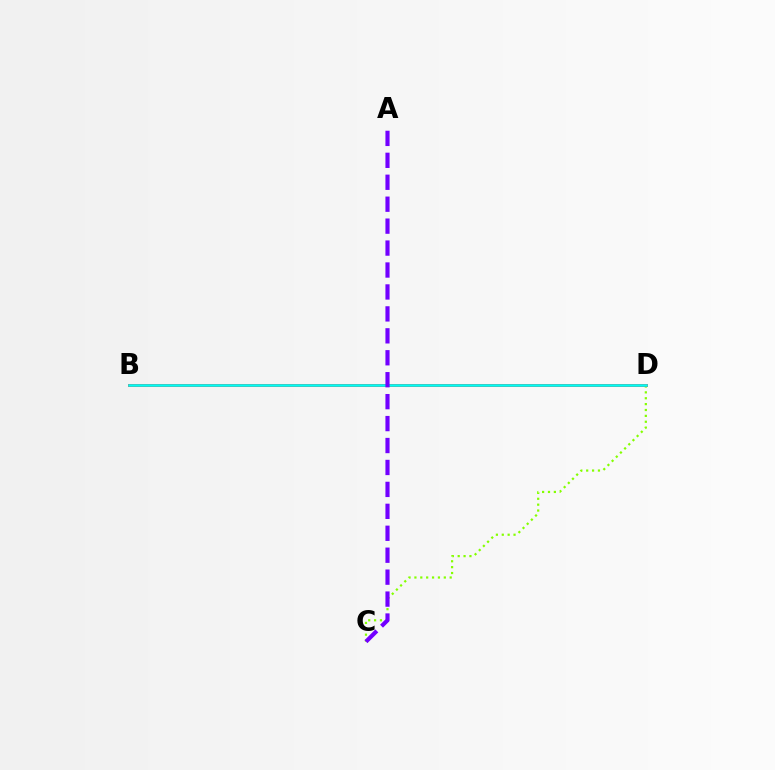{('C', 'D'): [{'color': '#84ff00', 'line_style': 'dotted', 'thickness': 1.6}], ('B', 'D'): [{'color': '#ff0000', 'line_style': 'solid', 'thickness': 1.98}, {'color': '#00fff6', 'line_style': 'solid', 'thickness': 1.85}], ('A', 'C'): [{'color': '#7200ff', 'line_style': 'dashed', 'thickness': 2.98}]}